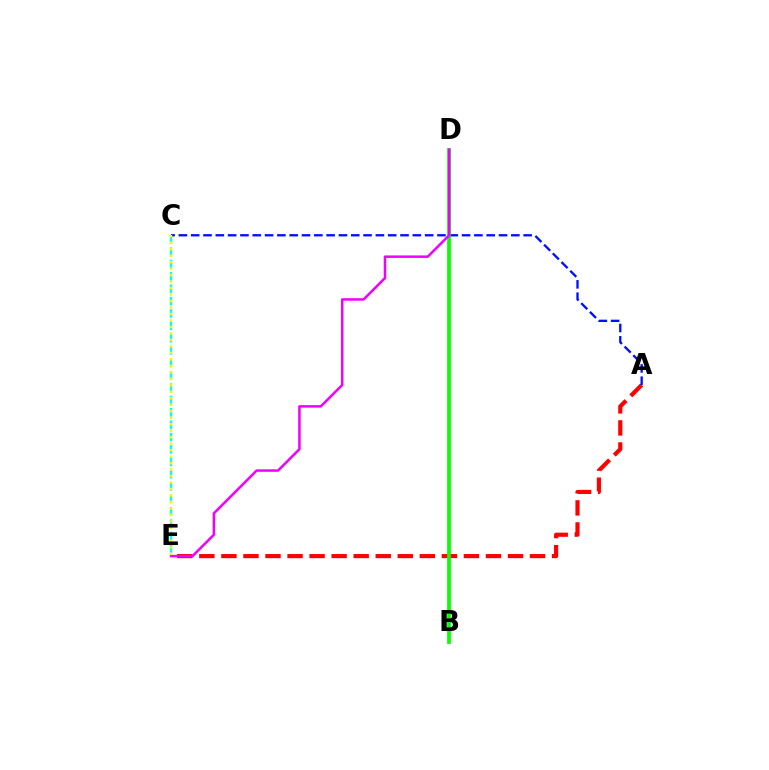{('A', 'E'): [{'color': '#ff0000', 'line_style': 'dashed', 'thickness': 2.99}], ('C', 'E'): [{'color': '#00fff6', 'line_style': 'dashed', 'thickness': 1.68}, {'color': '#fcf500', 'line_style': 'dotted', 'thickness': 1.76}], ('A', 'C'): [{'color': '#0010ff', 'line_style': 'dashed', 'thickness': 1.67}], ('B', 'D'): [{'color': '#08ff00', 'line_style': 'solid', 'thickness': 2.7}], ('D', 'E'): [{'color': '#ee00ff', 'line_style': 'solid', 'thickness': 1.8}]}